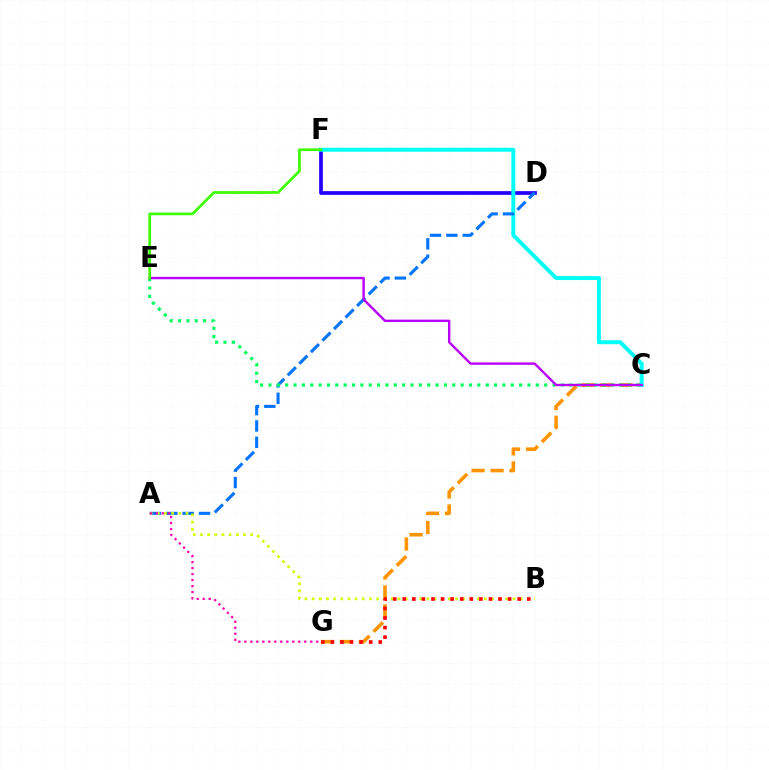{('C', 'G'): [{'color': '#ff9400', 'line_style': 'dashed', 'thickness': 2.57}], ('D', 'F'): [{'color': '#2500ff', 'line_style': 'solid', 'thickness': 2.69}], ('C', 'F'): [{'color': '#00fff6', 'line_style': 'solid', 'thickness': 2.85}], ('A', 'D'): [{'color': '#0074ff', 'line_style': 'dashed', 'thickness': 2.22}], ('A', 'B'): [{'color': '#d1ff00', 'line_style': 'dotted', 'thickness': 1.95}], ('C', 'E'): [{'color': '#00ff5c', 'line_style': 'dotted', 'thickness': 2.27}, {'color': '#b900ff', 'line_style': 'solid', 'thickness': 1.73}], ('A', 'G'): [{'color': '#ff00ac', 'line_style': 'dotted', 'thickness': 1.63}], ('B', 'G'): [{'color': '#ff0000', 'line_style': 'dotted', 'thickness': 2.6}], ('E', 'F'): [{'color': '#3dff00', 'line_style': 'solid', 'thickness': 1.96}]}